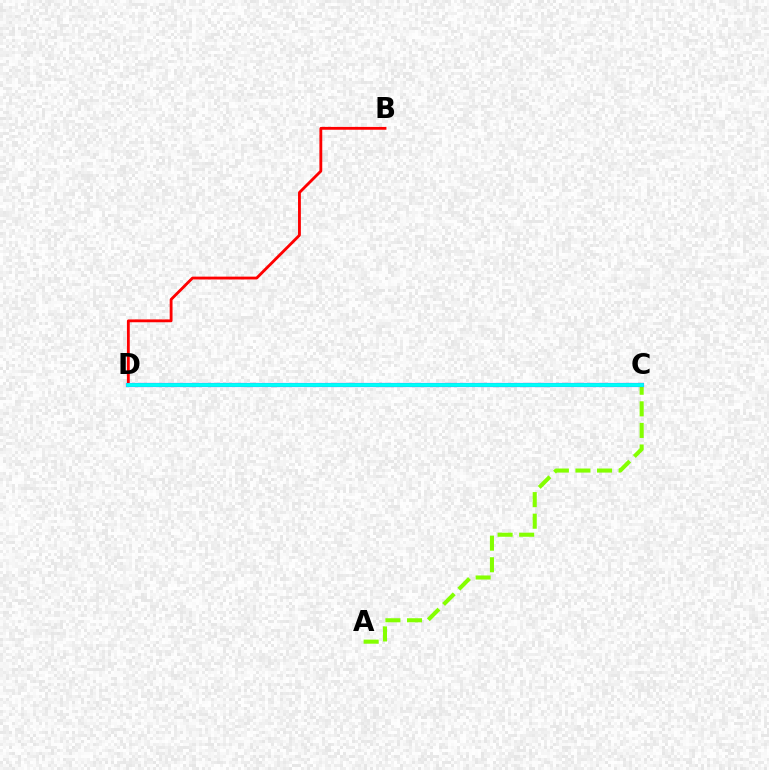{('A', 'C'): [{'color': '#84ff00', 'line_style': 'dashed', 'thickness': 2.93}], ('B', 'D'): [{'color': '#ff0000', 'line_style': 'solid', 'thickness': 2.04}], ('C', 'D'): [{'color': '#7200ff', 'line_style': 'solid', 'thickness': 2.98}, {'color': '#00fff6', 'line_style': 'solid', 'thickness': 2.76}]}